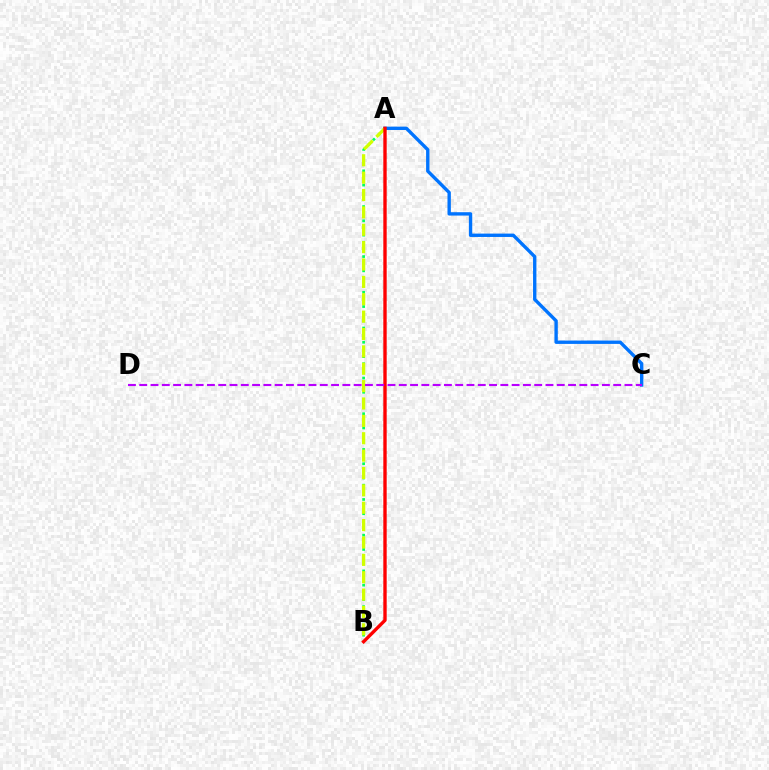{('A', 'C'): [{'color': '#0074ff', 'line_style': 'solid', 'thickness': 2.42}], ('A', 'B'): [{'color': '#00ff5c', 'line_style': 'dotted', 'thickness': 1.94}, {'color': '#d1ff00', 'line_style': 'dashed', 'thickness': 2.36}, {'color': '#ff0000', 'line_style': 'solid', 'thickness': 2.42}], ('C', 'D'): [{'color': '#b900ff', 'line_style': 'dashed', 'thickness': 1.53}]}